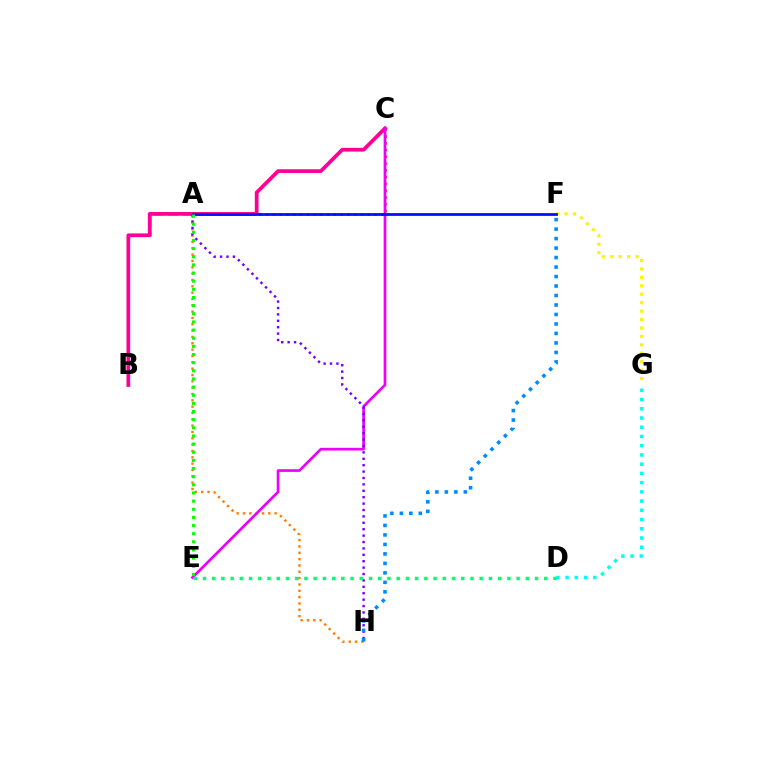{('A', 'H'): [{'color': '#ff7c00', 'line_style': 'dotted', 'thickness': 1.72}, {'color': '#7200ff', 'line_style': 'dotted', 'thickness': 1.74}], ('A', 'B'): [{'color': '#84ff00', 'line_style': 'dashed', 'thickness': 2.06}], ('F', 'G'): [{'color': '#fcf500', 'line_style': 'dotted', 'thickness': 2.29}], ('A', 'C'): [{'color': '#ff0000', 'line_style': 'dotted', 'thickness': 1.84}], ('B', 'C'): [{'color': '#ff0094', 'line_style': 'solid', 'thickness': 2.69}], ('C', 'E'): [{'color': '#ee00ff', 'line_style': 'solid', 'thickness': 1.94}], ('A', 'F'): [{'color': '#0010ff', 'line_style': 'solid', 'thickness': 1.99}], ('A', 'E'): [{'color': '#08ff00', 'line_style': 'dotted', 'thickness': 2.21}], ('D', 'G'): [{'color': '#00fff6', 'line_style': 'dotted', 'thickness': 2.51}], ('D', 'E'): [{'color': '#00ff74', 'line_style': 'dotted', 'thickness': 2.51}], ('F', 'H'): [{'color': '#008cff', 'line_style': 'dotted', 'thickness': 2.58}]}